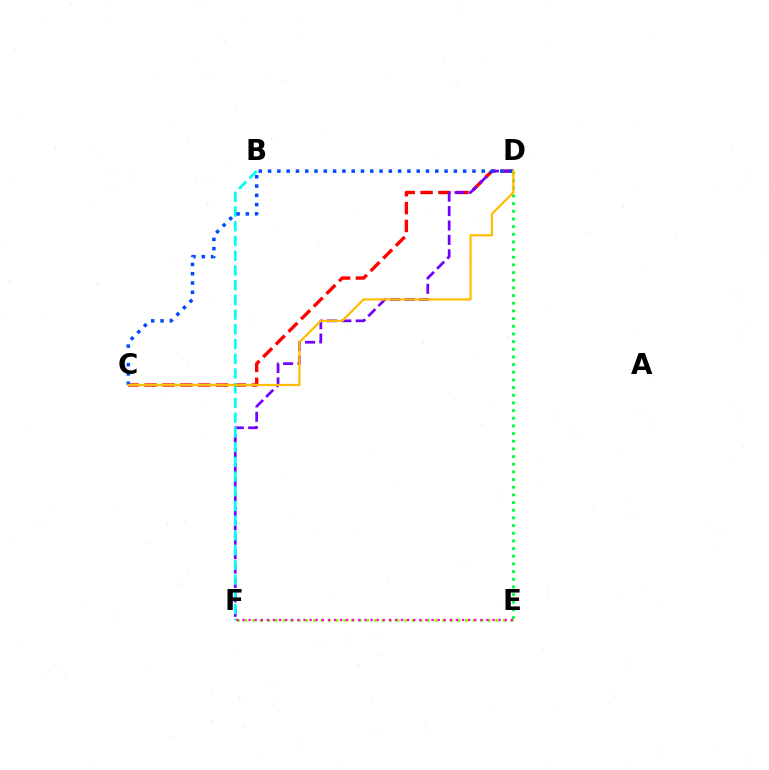{('C', 'D'): [{'color': '#ff0000', 'line_style': 'dashed', 'thickness': 2.43}, {'color': '#004bff', 'line_style': 'dotted', 'thickness': 2.52}, {'color': '#ffbd00', 'line_style': 'solid', 'thickness': 1.6}], ('D', 'F'): [{'color': '#7200ff', 'line_style': 'dashed', 'thickness': 1.96}], ('B', 'F'): [{'color': '#00fff6', 'line_style': 'dashed', 'thickness': 2.0}], ('D', 'E'): [{'color': '#00ff39', 'line_style': 'dotted', 'thickness': 2.08}], ('E', 'F'): [{'color': '#84ff00', 'line_style': 'dotted', 'thickness': 2.07}, {'color': '#ff00cf', 'line_style': 'dotted', 'thickness': 1.66}]}